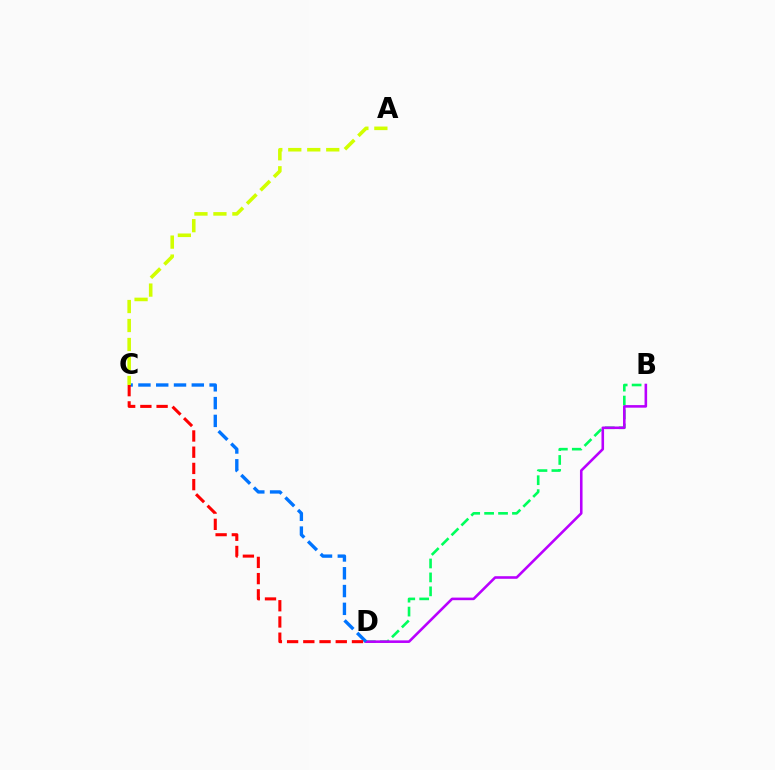{('B', 'D'): [{'color': '#00ff5c', 'line_style': 'dashed', 'thickness': 1.89}, {'color': '#b900ff', 'line_style': 'solid', 'thickness': 1.86}], ('C', 'D'): [{'color': '#0074ff', 'line_style': 'dashed', 'thickness': 2.42}, {'color': '#ff0000', 'line_style': 'dashed', 'thickness': 2.2}], ('A', 'C'): [{'color': '#d1ff00', 'line_style': 'dashed', 'thickness': 2.58}]}